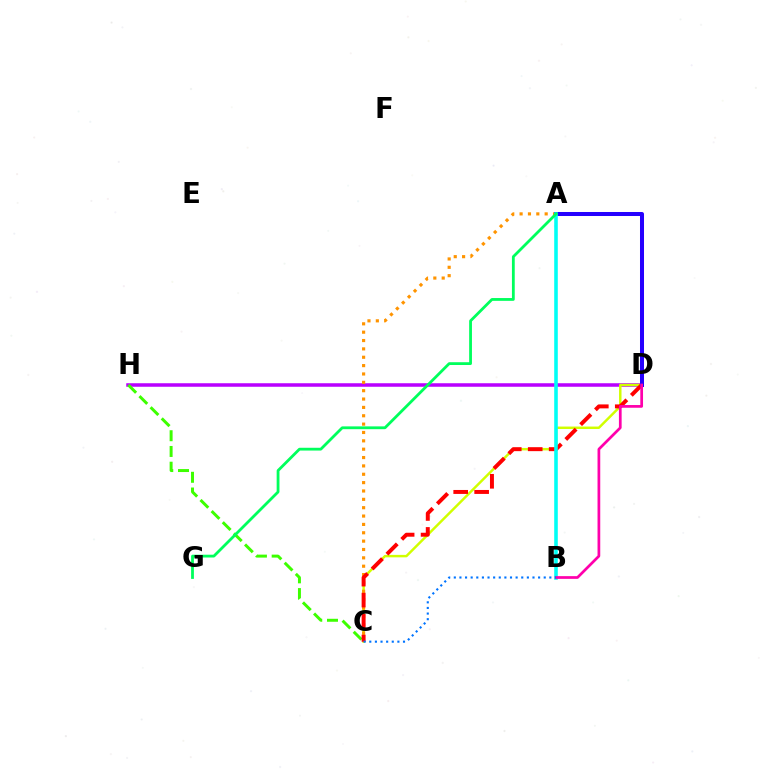{('D', 'H'): [{'color': '#b900ff', 'line_style': 'solid', 'thickness': 2.54}], ('C', 'D'): [{'color': '#d1ff00', 'line_style': 'solid', 'thickness': 1.77}, {'color': '#ff0000', 'line_style': 'dashed', 'thickness': 2.85}], ('A', 'C'): [{'color': '#ff9400', 'line_style': 'dotted', 'thickness': 2.27}], ('C', 'H'): [{'color': '#3dff00', 'line_style': 'dashed', 'thickness': 2.14}], ('A', 'D'): [{'color': '#2500ff', 'line_style': 'solid', 'thickness': 2.89}], ('A', 'B'): [{'color': '#00fff6', 'line_style': 'solid', 'thickness': 2.58}], ('B', 'D'): [{'color': '#ff00ac', 'line_style': 'solid', 'thickness': 1.96}], ('B', 'C'): [{'color': '#0074ff', 'line_style': 'dotted', 'thickness': 1.53}], ('A', 'G'): [{'color': '#00ff5c', 'line_style': 'solid', 'thickness': 2.01}]}